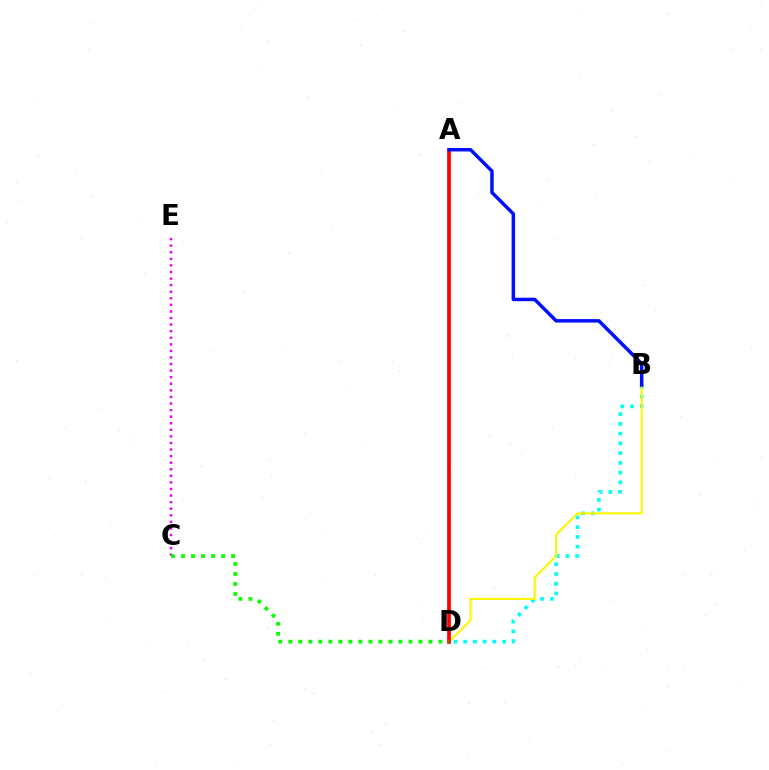{('C', 'E'): [{'color': '#ee00ff', 'line_style': 'dotted', 'thickness': 1.79}], ('B', 'D'): [{'color': '#00fff6', 'line_style': 'dotted', 'thickness': 2.65}, {'color': '#fcf500', 'line_style': 'solid', 'thickness': 1.51}], ('A', 'D'): [{'color': '#ff0000', 'line_style': 'solid', 'thickness': 2.67}], ('A', 'B'): [{'color': '#0010ff', 'line_style': 'solid', 'thickness': 2.5}], ('C', 'D'): [{'color': '#08ff00', 'line_style': 'dotted', 'thickness': 2.72}]}